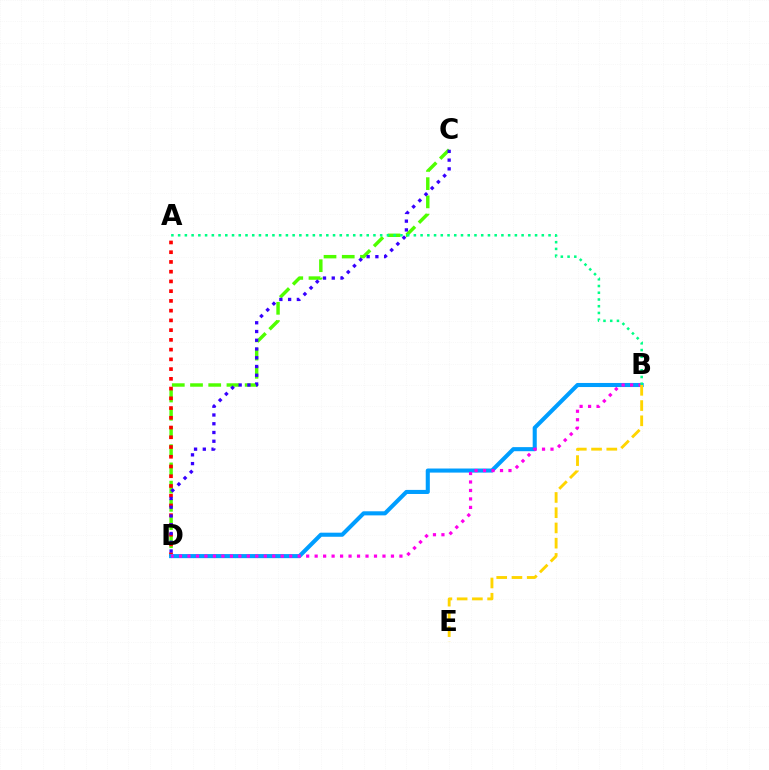{('C', 'D'): [{'color': '#4fff00', 'line_style': 'dashed', 'thickness': 2.47}, {'color': '#3700ff', 'line_style': 'dotted', 'thickness': 2.38}], ('A', 'D'): [{'color': '#ff0000', 'line_style': 'dotted', 'thickness': 2.65}], ('B', 'D'): [{'color': '#009eff', 'line_style': 'solid', 'thickness': 2.94}, {'color': '#ff00ed', 'line_style': 'dotted', 'thickness': 2.3}], ('B', 'E'): [{'color': '#ffd500', 'line_style': 'dashed', 'thickness': 2.07}], ('A', 'B'): [{'color': '#00ff86', 'line_style': 'dotted', 'thickness': 1.83}]}